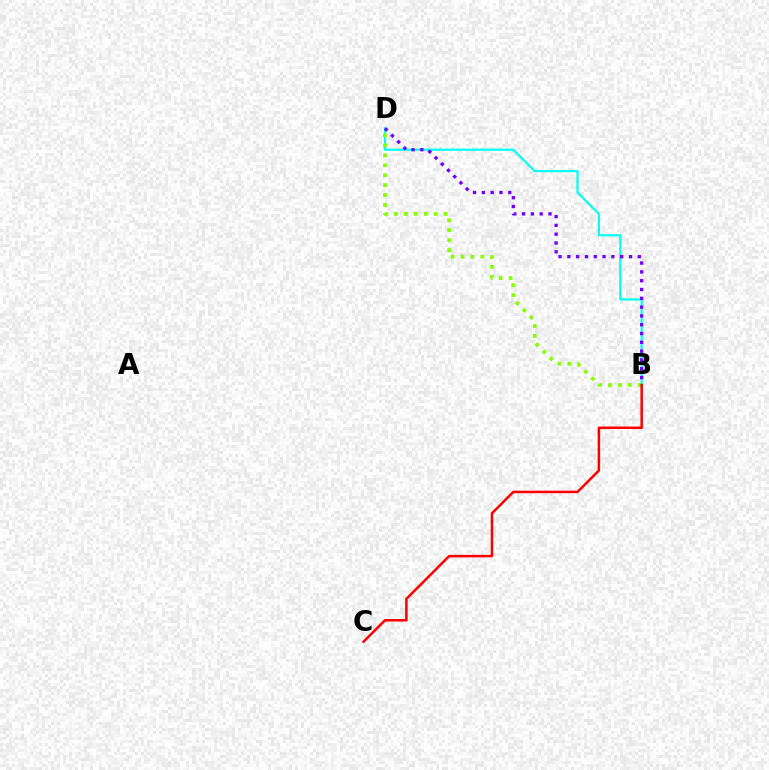{('B', 'D'): [{'color': '#00fff6', 'line_style': 'solid', 'thickness': 1.57}, {'color': '#84ff00', 'line_style': 'dotted', 'thickness': 2.7}, {'color': '#7200ff', 'line_style': 'dotted', 'thickness': 2.39}], ('B', 'C'): [{'color': '#ff0000', 'line_style': 'solid', 'thickness': 1.8}]}